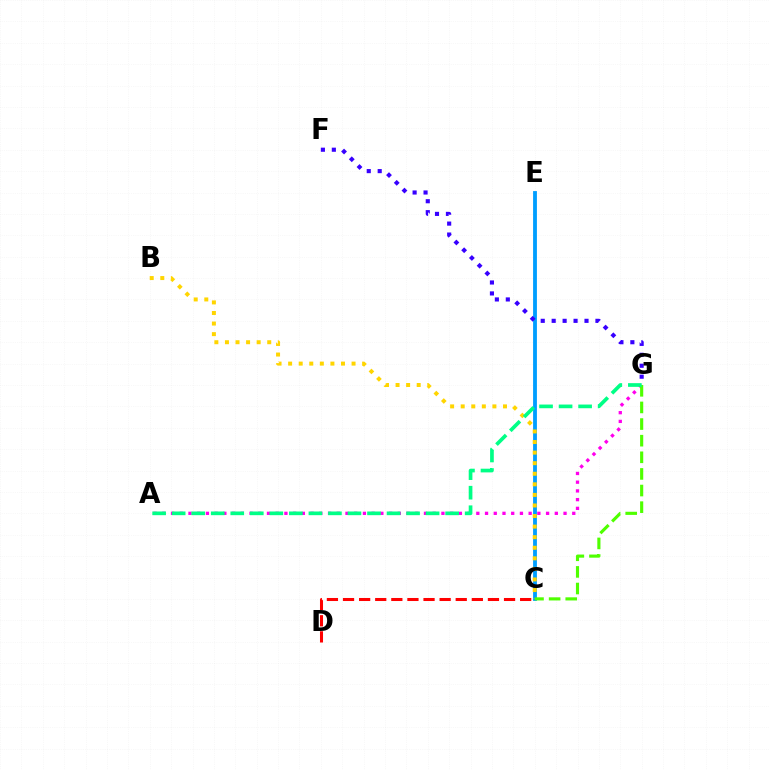{('C', 'E'): [{'color': '#009eff', 'line_style': 'solid', 'thickness': 2.75}], ('B', 'C'): [{'color': '#ffd500', 'line_style': 'dotted', 'thickness': 2.87}], ('A', 'G'): [{'color': '#ff00ed', 'line_style': 'dotted', 'thickness': 2.37}, {'color': '#00ff86', 'line_style': 'dashed', 'thickness': 2.65}], ('C', 'G'): [{'color': '#4fff00', 'line_style': 'dashed', 'thickness': 2.26}], ('F', 'G'): [{'color': '#3700ff', 'line_style': 'dotted', 'thickness': 2.97}], ('C', 'D'): [{'color': '#ff0000', 'line_style': 'dashed', 'thickness': 2.19}]}